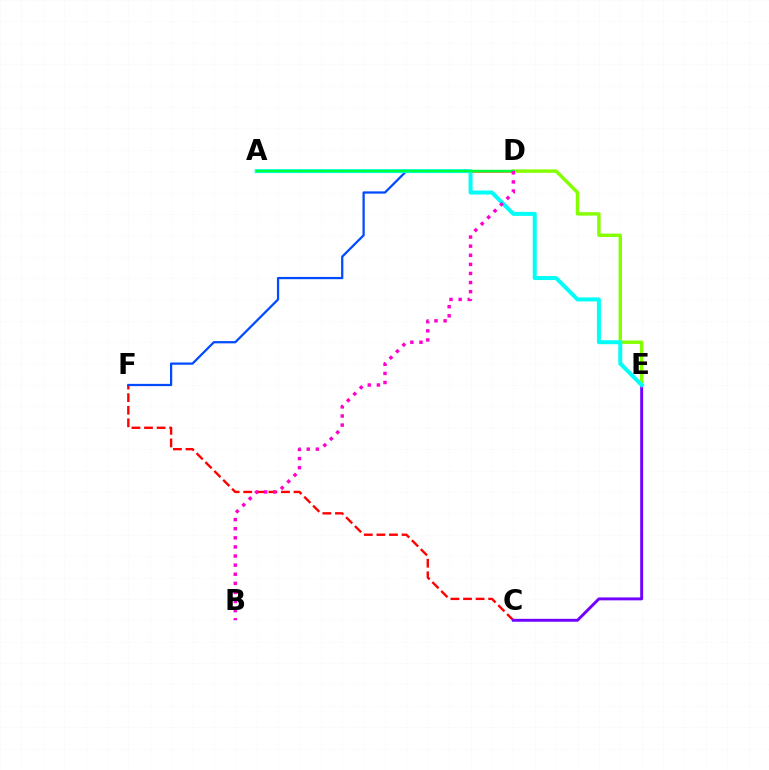{('A', 'D'): [{'color': '#ffbd00', 'line_style': 'solid', 'thickness': 2.14}, {'color': '#00ff39', 'line_style': 'solid', 'thickness': 1.75}], ('C', 'F'): [{'color': '#ff0000', 'line_style': 'dashed', 'thickness': 1.71}], ('D', 'E'): [{'color': '#84ff00', 'line_style': 'solid', 'thickness': 2.45}], ('C', 'E'): [{'color': '#7200ff', 'line_style': 'solid', 'thickness': 2.1}], ('D', 'F'): [{'color': '#004bff', 'line_style': 'solid', 'thickness': 1.62}], ('A', 'E'): [{'color': '#00fff6', 'line_style': 'solid', 'thickness': 2.88}], ('B', 'D'): [{'color': '#ff00cf', 'line_style': 'dotted', 'thickness': 2.47}]}